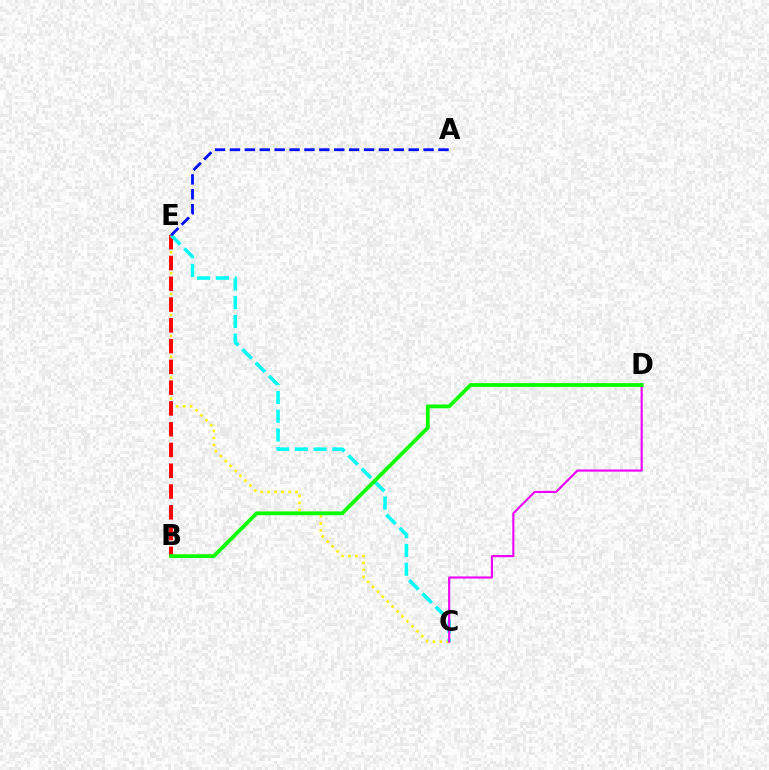{('C', 'E'): [{'color': '#fcf500', 'line_style': 'dotted', 'thickness': 1.89}, {'color': '#00fff6', 'line_style': 'dashed', 'thickness': 2.55}], ('B', 'E'): [{'color': '#ff0000', 'line_style': 'dashed', 'thickness': 2.82}], ('C', 'D'): [{'color': '#ee00ff', 'line_style': 'solid', 'thickness': 1.53}], ('A', 'E'): [{'color': '#0010ff', 'line_style': 'dashed', 'thickness': 2.02}], ('B', 'D'): [{'color': '#08ff00', 'line_style': 'solid', 'thickness': 2.72}]}